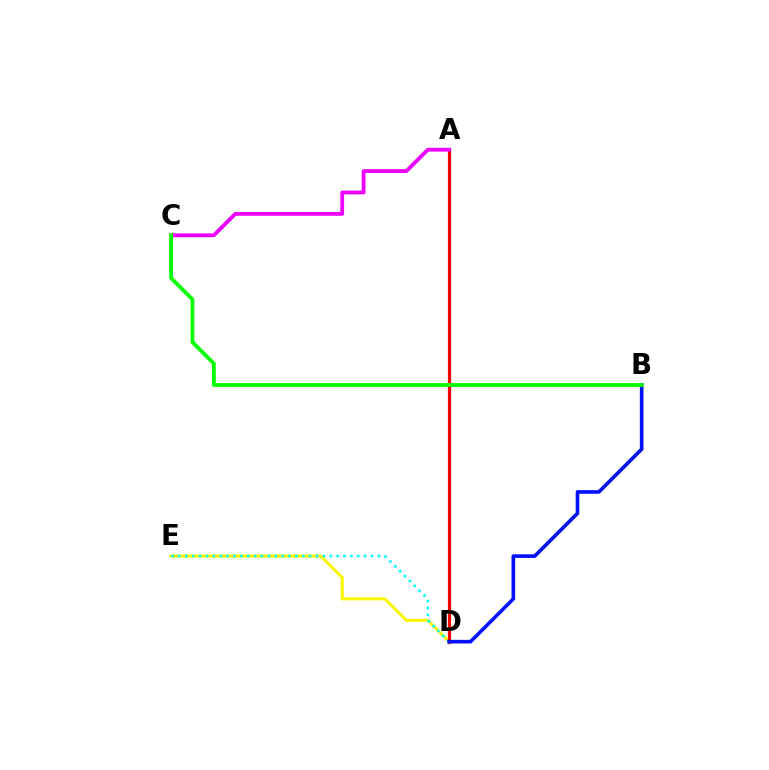{('D', 'E'): [{'color': '#fcf500', 'line_style': 'solid', 'thickness': 2.18}, {'color': '#00fff6', 'line_style': 'dotted', 'thickness': 1.87}], ('A', 'D'): [{'color': '#ff0000', 'line_style': 'solid', 'thickness': 2.33}], ('A', 'C'): [{'color': '#ee00ff', 'line_style': 'solid', 'thickness': 2.72}], ('B', 'D'): [{'color': '#0010ff', 'line_style': 'solid', 'thickness': 2.62}], ('B', 'C'): [{'color': '#08ff00', 'line_style': 'solid', 'thickness': 2.74}]}